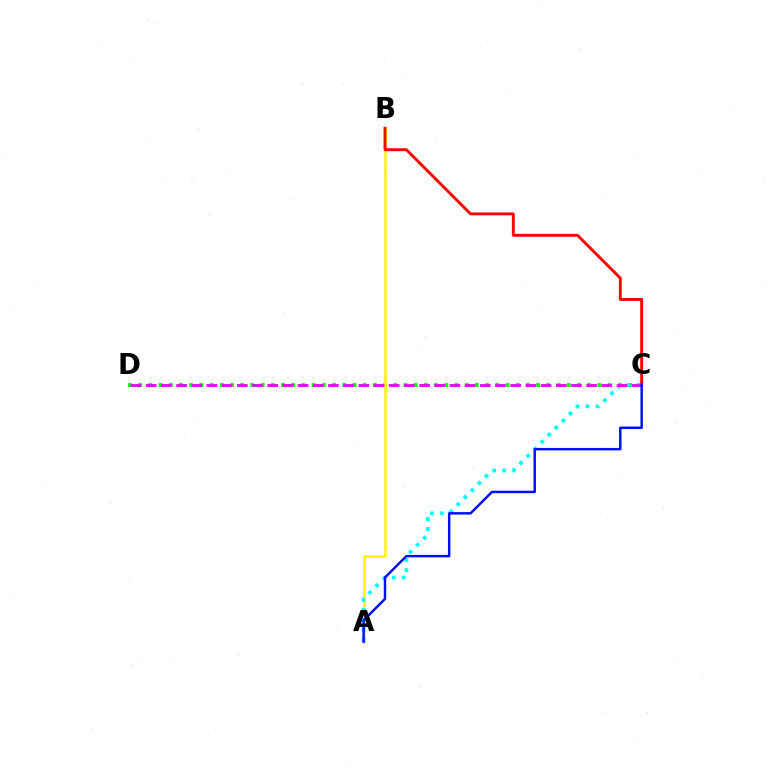{('C', 'D'): [{'color': '#08ff00', 'line_style': 'dotted', 'thickness': 2.77}, {'color': '#ee00ff', 'line_style': 'dashed', 'thickness': 2.06}], ('A', 'B'): [{'color': '#fcf500', 'line_style': 'solid', 'thickness': 1.86}], ('A', 'C'): [{'color': '#00fff6', 'line_style': 'dotted', 'thickness': 2.71}, {'color': '#0010ff', 'line_style': 'solid', 'thickness': 1.78}], ('B', 'C'): [{'color': '#ff0000', 'line_style': 'solid', 'thickness': 2.08}]}